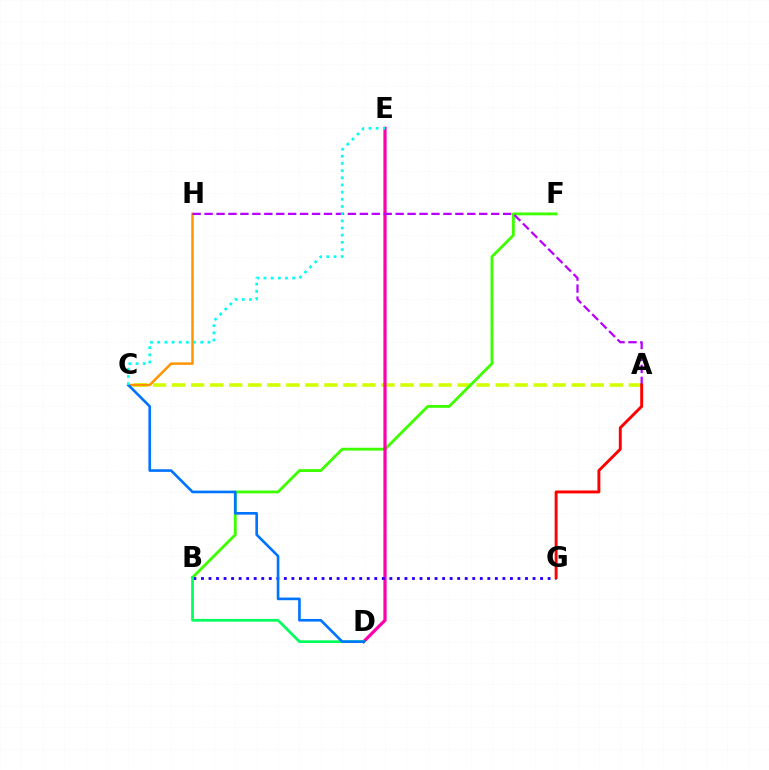{('A', 'C'): [{'color': '#d1ff00', 'line_style': 'dashed', 'thickness': 2.59}], ('C', 'H'): [{'color': '#ff9400', 'line_style': 'solid', 'thickness': 1.78}], ('B', 'F'): [{'color': '#3dff00', 'line_style': 'solid', 'thickness': 2.04}], ('D', 'E'): [{'color': '#ff00ac', 'line_style': 'solid', 'thickness': 2.32}], ('B', 'G'): [{'color': '#2500ff', 'line_style': 'dotted', 'thickness': 2.05}], ('B', 'D'): [{'color': '#00ff5c', 'line_style': 'solid', 'thickness': 1.94}], ('A', 'H'): [{'color': '#b900ff', 'line_style': 'dashed', 'thickness': 1.62}], ('C', 'D'): [{'color': '#0074ff', 'line_style': 'solid', 'thickness': 1.9}], ('A', 'G'): [{'color': '#ff0000', 'line_style': 'solid', 'thickness': 2.1}], ('C', 'E'): [{'color': '#00fff6', 'line_style': 'dotted', 'thickness': 1.95}]}